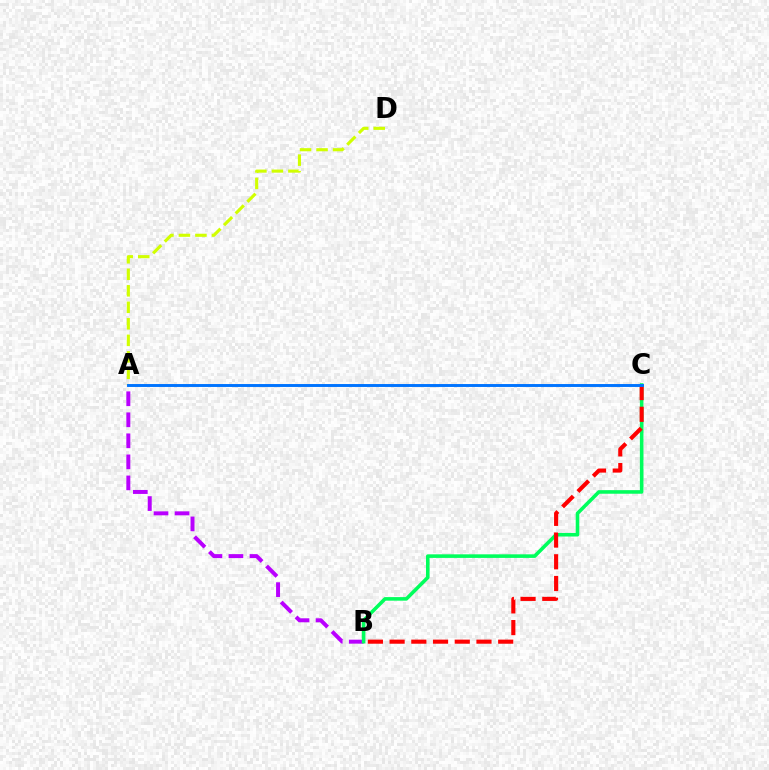{('A', 'B'): [{'color': '#b900ff', 'line_style': 'dashed', 'thickness': 2.86}], ('B', 'C'): [{'color': '#00ff5c', 'line_style': 'solid', 'thickness': 2.58}, {'color': '#ff0000', 'line_style': 'dashed', 'thickness': 2.95}], ('A', 'D'): [{'color': '#d1ff00', 'line_style': 'dashed', 'thickness': 2.24}], ('A', 'C'): [{'color': '#0074ff', 'line_style': 'solid', 'thickness': 2.11}]}